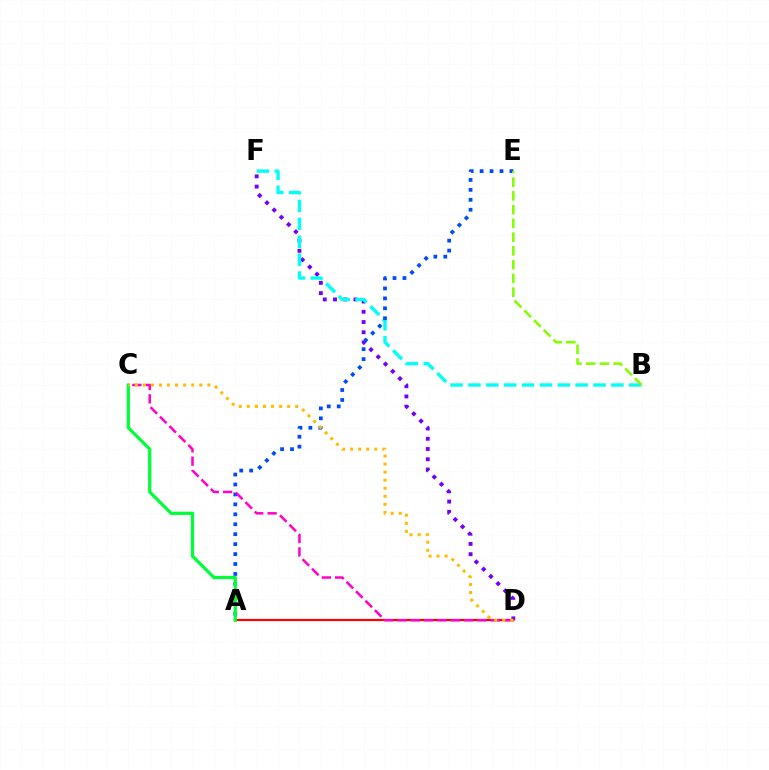{('D', 'F'): [{'color': '#7200ff', 'line_style': 'dotted', 'thickness': 2.78}], ('B', 'F'): [{'color': '#00fff6', 'line_style': 'dashed', 'thickness': 2.43}], ('A', 'D'): [{'color': '#ff0000', 'line_style': 'solid', 'thickness': 1.59}], ('A', 'E'): [{'color': '#004bff', 'line_style': 'dotted', 'thickness': 2.7}], ('A', 'C'): [{'color': '#00ff39', 'line_style': 'solid', 'thickness': 2.32}], ('C', 'D'): [{'color': '#ff00cf', 'line_style': 'dashed', 'thickness': 1.81}, {'color': '#ffbd00', 'line_style': 'dotted', 'thickness': 2.19}], ('B', 'E'): [{'color': '#84ff00', 'line_style': 'dashed', 'thickness': 1.87}]}